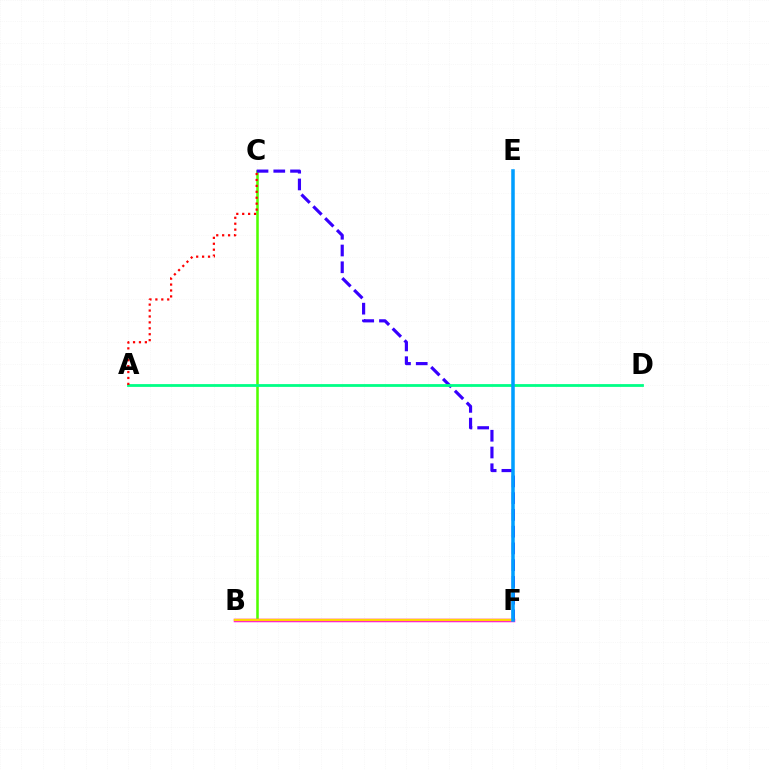{('B', 'C'): [{'color': '#4fff00', 'line_style': 'solid', 'thickness': 1.84}], ('B', 'F'): [{'color': '#ff00ed', 'line_style': 'solid', 'thickness': 2.51}, {'color': '#ffd500', 'line_style': 'solid', 'thickness': 1.74}], ('C', 'F'): [{'color': '#3700ff', 'line_style': 'dashed', 'thickness': 2.28}], ('A', 'D'): [{'color': '#00ff86', 'line_style': 'solid', 'thickness': 2.01}], ('A', 'C'): [{'color': '#ff0000', 'line_style': 'dotted', 'thickness': 1.61}], ('E', 'F'): [{'color': '#009eff', 'line_style': 'solid', 'thickness': 2.55}]}